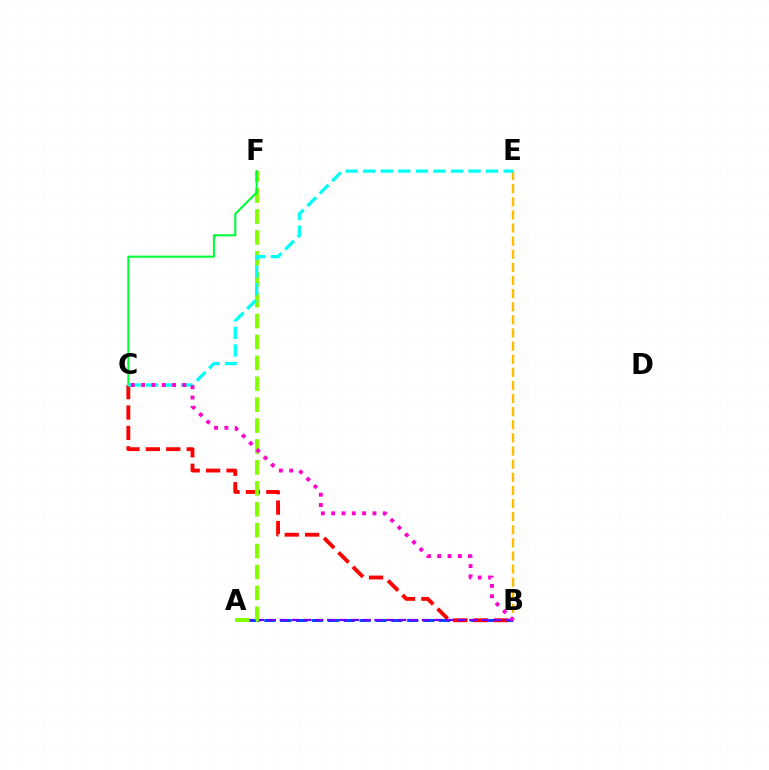{('A', 'B'): [{'color': '#004bff', 'line_style': 'dashed', 'thickness': 2.16}, {'color': '#7200ff', 'line_style': 'dashed', 'thickness': 1.61}], ('B', 'C'): [{'color': '#ff0000', 'line_style': 'dashed', 'thickness': 2.77}, {'color': '#ff00cf', 'line_style': 'dotted', 'thickness': 2.8}], ('A', 'F'): [{'color': '#84ff00', 'line_style': 'dashed', 'thickness': 2.84}], ('B', 'E'): [{'color': '#ffbd00', 'line_style': 'dashed', 'thickness': 1.78}], ('C', 'F'): [{'color': '#00ff39', 'line_style': 'solid', 'thickness': 1.51}], ('C', 'E'): [{'color': '#00fff6', 'line_style': 'dashed', 'thickness': 2.38}]}